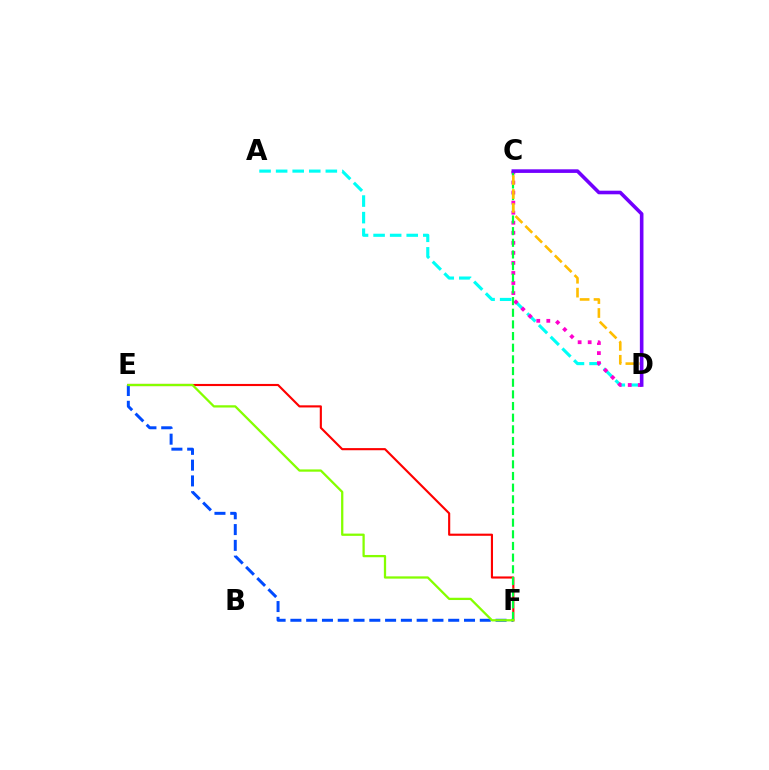{('A', 'D'): [{'color': '#00fff6', 'line_style': 'dashed', 'thickness': 2.25}], ('C', 'D'): [{'color': '#ff00cf', 'line_style': 'dotted', 'thickness': 2.73}, {'color': '#ffbd00', 'line_style': 'dashed', 'thickness': 1.89}, {'color': '#7200ff', 'line_style': 'solid', 'thickness': 2.59}], ('E', 'F'): [{'color': '#ff0000', 'line_style': 'solid', 'thickness': 1.54}, {'color': '#004bff', 'line_style': 'dashed', 'thickness': 2.14}, {'color': '#84ff00', 'line_style': 'solid', 'thickness': 1.64}], ('C', 'F'): [{'color': '#00ff39', 'line_style': 'dashed', 'thickness': 1.58}]}